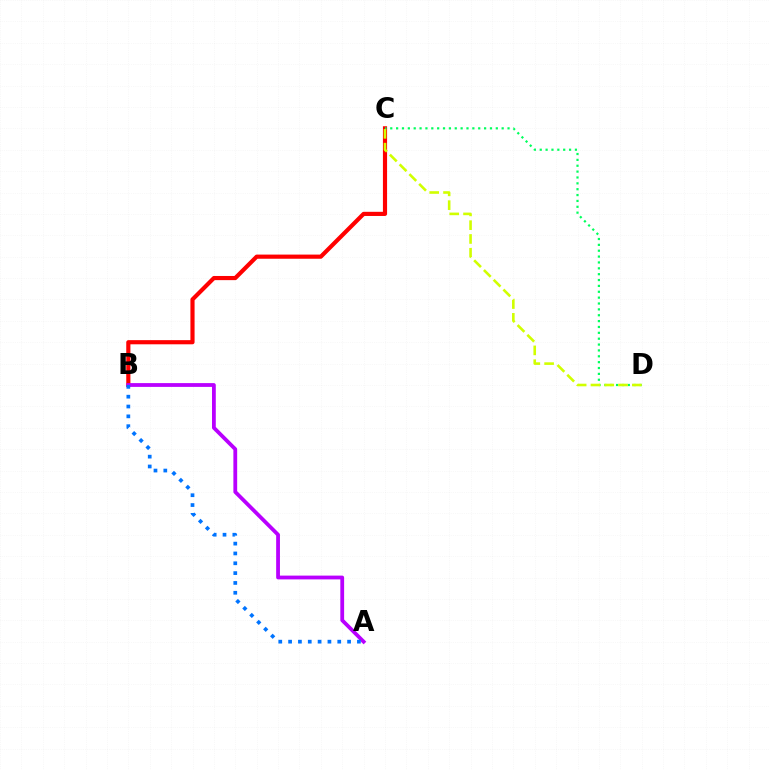{('B', 'C'): [{'color': '#ff0000', 'line_style': 'solid', 'thickness': 2.99}], ('C', 'D'): [{'color': '#00ff5c', 'line_style': 'dotted', 'thickness': 1.59}, {'color': '#d1ff00', 'line_style': 'dashed', 'thickness': 1.87}], ('A', 'B'): [{'color': '#b900ff', 'line_style': 'solid', 'thickness': 2.73}, {'color': '#0074ff', 'line_style': 'dotted', 'thickness': 2.67}]}